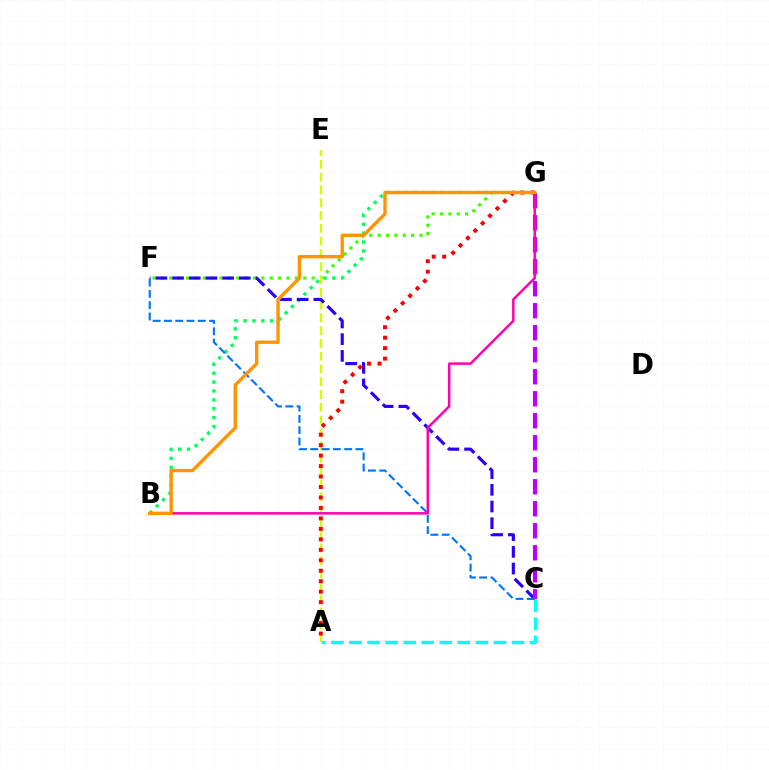{('B', 'G'): [{'color': '#00ff5c', 'line_style': 'dotted', 'thickness': 2.41}, {'color': '#ff00ac', 'line_style': 'solid', 'thickness': 1.78}, {'color': '#ff9400', 'line_style': 'solid', 'thickness': 2.42}], ('F', 'G'): [{'color': '#3dff00', 'line_style': 'dotted', 'thickness': 2.28}], ('A', 'E'): [{'color': '#d1ff00', 'line_style': 'dashed', 'thickness': 1.74}], ('A', 'C'): [{'color': '#00fff6', 'line_style': 'dashed', 'thickness': 2.45}], ('C', 'F'): [{'color': '#2500ff', 'line_style': 'dashed', 'thickness': 2.27}, {'color': '#0074ff', 'line_style': 'dashed', 'thickness': 1.53}], ('A', 'G'): [{'color': '#ff0000', 'line_style': 'dotted', 'thickness': 2.84}], ('C', 'G'): [{'color': '#b900ff', 'line_style': 'dashed', 'thickness': 2.99}]}